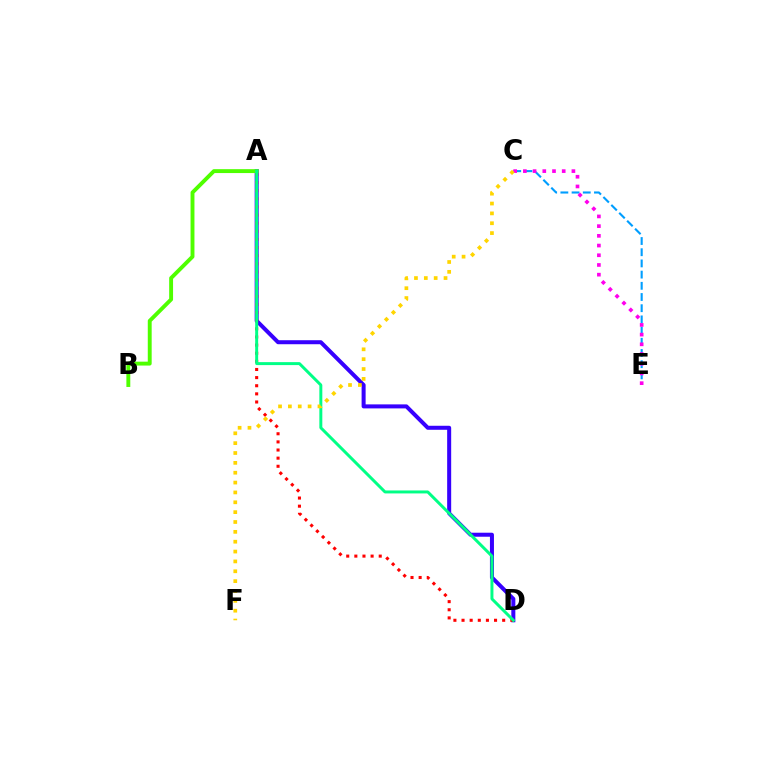{('C', 'E'): [{'color': '#009eff', 'line_style': 'dashed', 'thickness': 1.52}, {'color': '#ff00ed', 'line_style': 'dotted', 'thickness': 2.64}], ('A', 'D'): [{'color': '#3700ff', 'line_style': 'solid', 'thickness': 2.89}, {'color': '#ff0000', 'line_style': 'dotted', 'thickness': 2.21}, {'color': '#00ff86', 'line_style': 'solid', 'thickness': 2.13}], ('A', 'B'): [{'color': '#4fff00', 'line_style': 'solid', 'thickness': 2.8}], ('C', 'F'): [{'color': '#ffd500', 'line_style': 'dotted', 'thickness': 2.68}]}